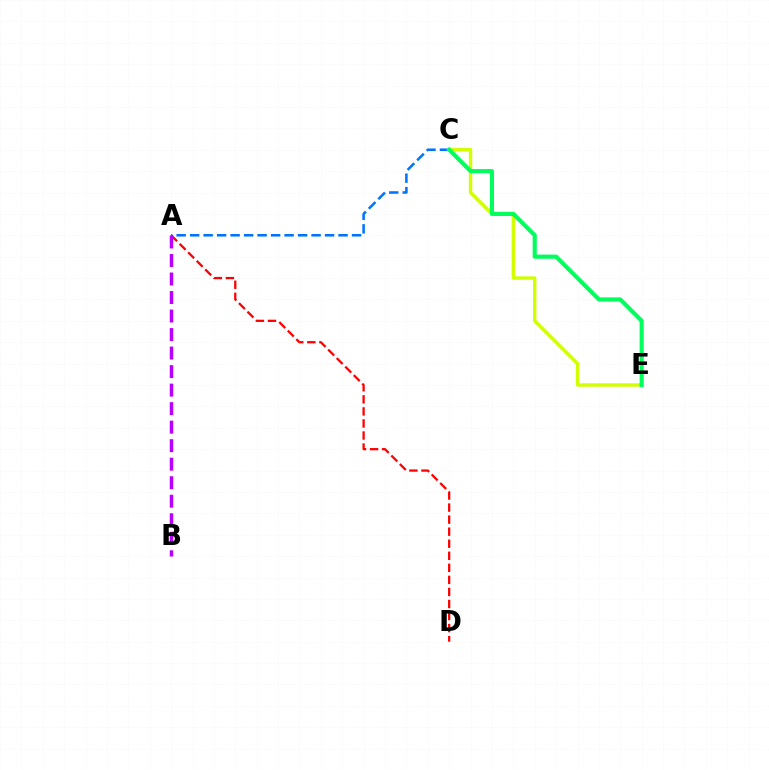{('A', 'C'): [{'color': '#0074ff', 'line_style': 'dashed', 'thickness': 1.83}], ('A', 'D'): [{'color': '#ff0000', 'line_style': 'dashed', 'thickness': 1.64}], ('C', 'E'): [{'color': '#d1ff00', 'line_style': 'solid', 'thickness': 2.44}, {'color': '#00ff5c', 'line_style': 'solid', 'thickness': 2.97}], ('A', 'B'): [{'color': '#b900ff', 'line_style': 'dashed', 'thickness': 2.52}]}